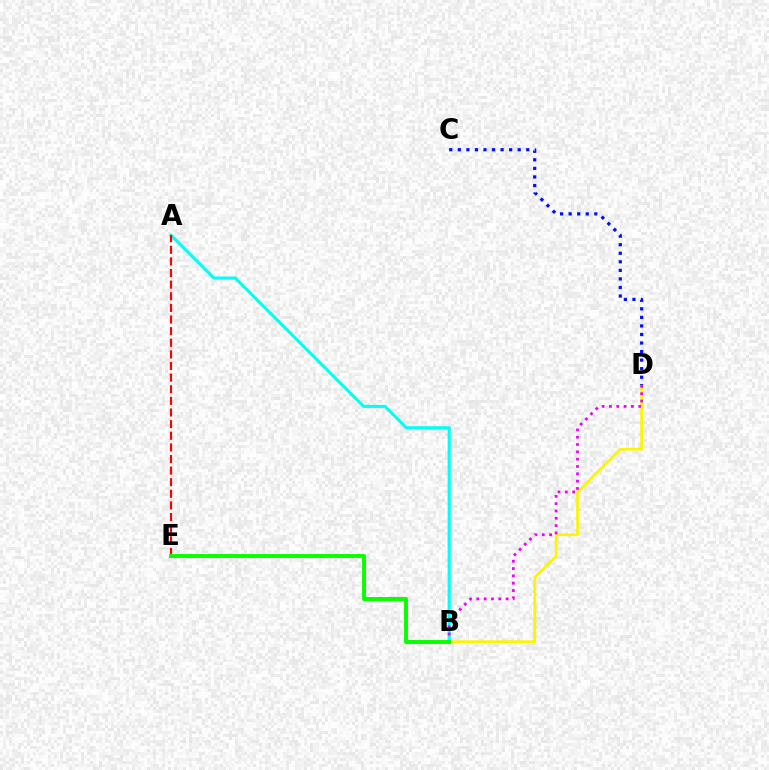{('B', 'D'): [{'color': '#fcf500', 'line_style': 'solid', 'thickness': 1.94}, {'color': '#ee00ff', 'line_style': 'dotted', 'thickness': 1.99}], ('A', 'B'): [{'color': '#00fff6', 'line_style': 'solid', 'thickness': 2.22}], ('C', 'D'): [{'color': '#0010ff', 'line_style': 'dotted', 'thickness': 2.32}], ('A', 'E'): [{'color': '#ff0000', 'line_style': 'dashed', 'thickness': 1.58}], ('B', 'E'): [{'color': '#08ff00', 'line_style': 'solid', 'thickness': 2.82}]}